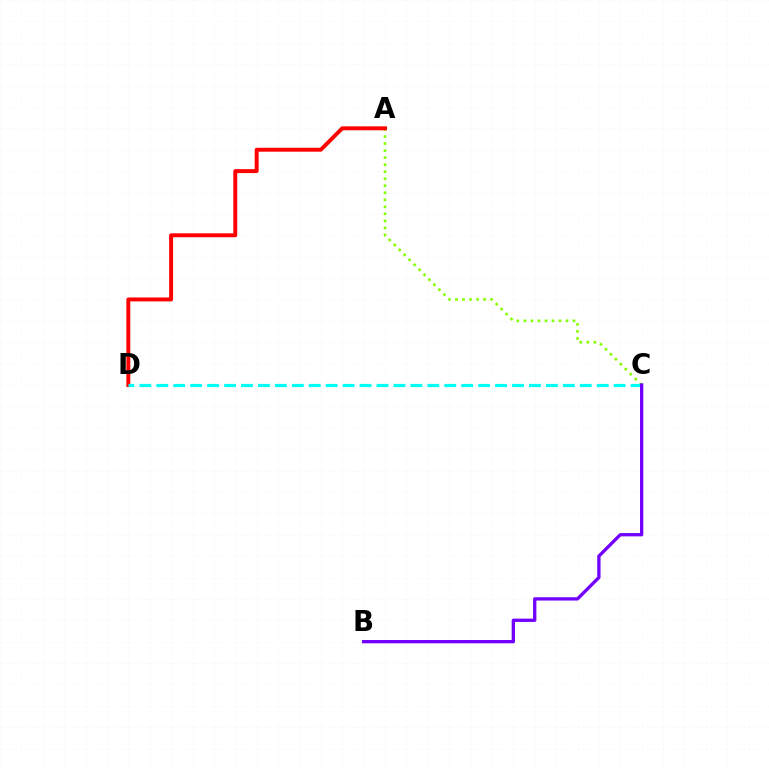{('A', 'C'): [{'color': '#84ff00', 'line_style': 'dotted', 'thickness': 1.91}], ('A', 'D'): [{'color': '#ff0000', 'line_style': 'solid', 'thickness': 2.83}], ('C', 'D'): [{'color': '#00fff6', 'line_style': 'dashed', 'thickness': 2.3}], ('B', 'C'): [{'color': '#7200ff', 'line_style': 'solid', 'thickness': 2.38}]}